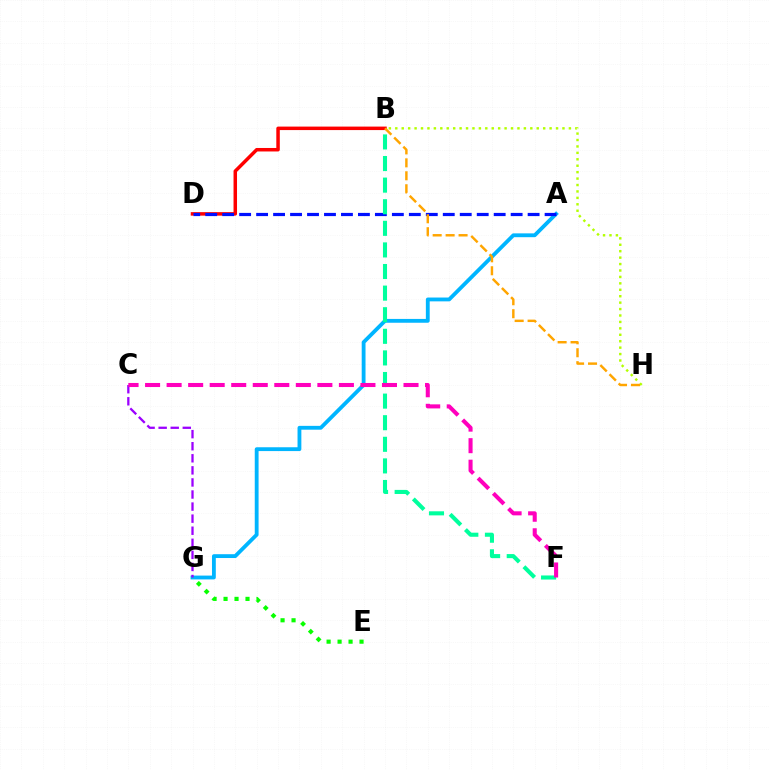{('B', 'H'): [{'color': '#b3ff00', 'line_style': 'dotted', 'thickness': 1.75}, {'color': '#ffa500', 'line_style': 'dashed', 'thickness': 1.76}], ('B', 'D'): [{'color': '#ff0000', 'line_style': 'solid', 'thickness': 2.51}], ('A', 'G'): [{'color': '#00b5ff', 'line_style': 'solid', 'thickness': 2.75}], ('A', 'D'): [{'color': '#0010ff', 'line_style': 'dashed', 'thickness': 2.31}], ('B', 'F'): [{'color': '#00ff9d', 'line_style': 'dashed', 'thickness': 2.93}], ('C', 'G'): [{'color': '#9b00ff', 'line_style': 'dashed', 'thickness': 1.64}], ('E', 'G'): [{'color': '#08ff00', 'line_style': 'dotted', 'thickness': 2.98}], ('C', 'F'): [{'color': '#ff00bd', 'line_style': 'dashed', 'thickness': 2.93}]}